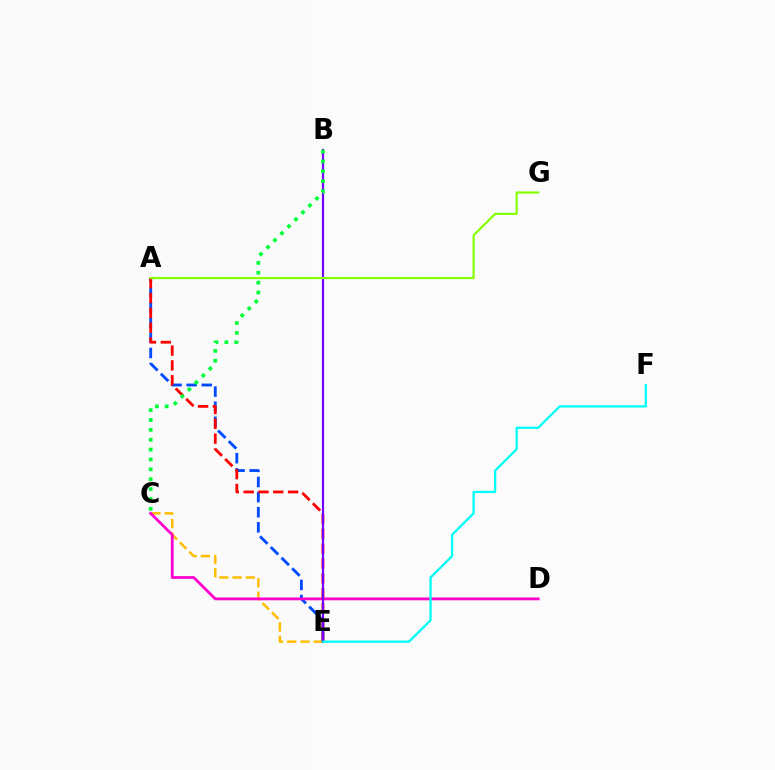{('C', 'E'): [{'color': '#ffbd00', 'line_style': 'dashed', 'thickness': 1.8}], ('A', 'E'): [{'color': '#004bff', 'line_style': 'dashed', 'thickness': 2.05}, {'color': '#ff0000', 'line_style': 'dashed', 'thickness': 2.01}], ('C', 'D'): [{'color': '#ff00cf', 'line_style': 'solid', 'thickness': 2.02}], ('B', 'E'): [{'color': '#7200ff', 'line_style': 'solid', 'thickness': 1.56}], ('A', 'G'): [{'color': '#84ff00', 'line_style': 'solid', 'thickness': 1.56}], ('B', 'C'): [{'color': '#00ff39', 'line_style': 'dotted', 'thickness': 2.68}], ('E', 'F'): [{'color': '#00fff6', 'line_style': 'solid', 'thickness': 1.64}]}